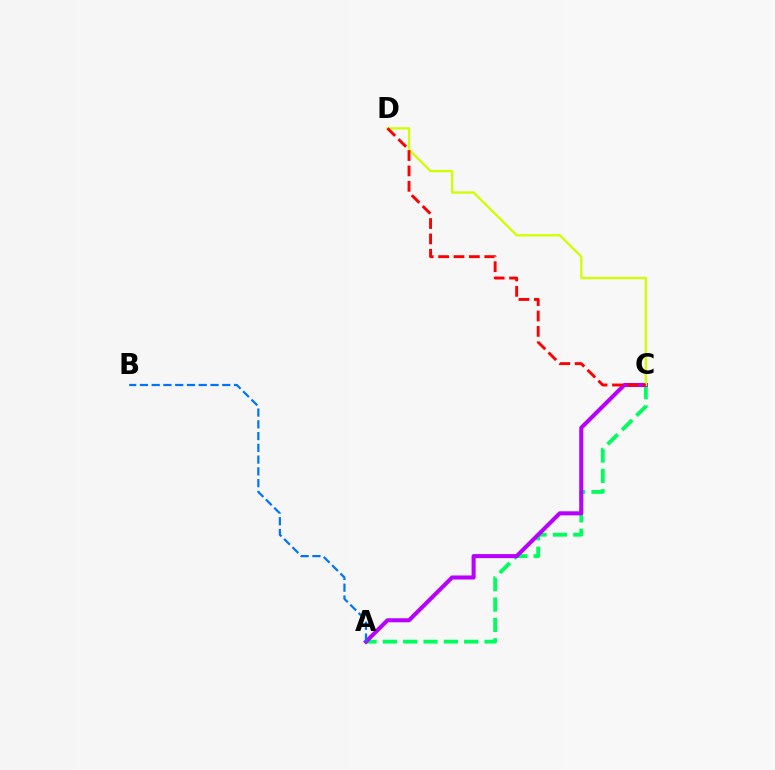{('A', 'C'): [{'color': '#00ff5c', 'line_style': 'dashed', 'thickness': 2.76}, {'color': '#b900ff', 'line_style': 'solid', 'thickness': 2.92}], ('A', 'B'): [{'color': '#0074ff', 'line_style': 'dashed', 'thickness': 1.6}], ('C', 'D'): [{'color': '#d1ff00', 'line_style': 'solid', 'thickness': 1.67}, {'color': '#ff0000', 'line_style': 'dashed', 'thickness': 2.09}]}